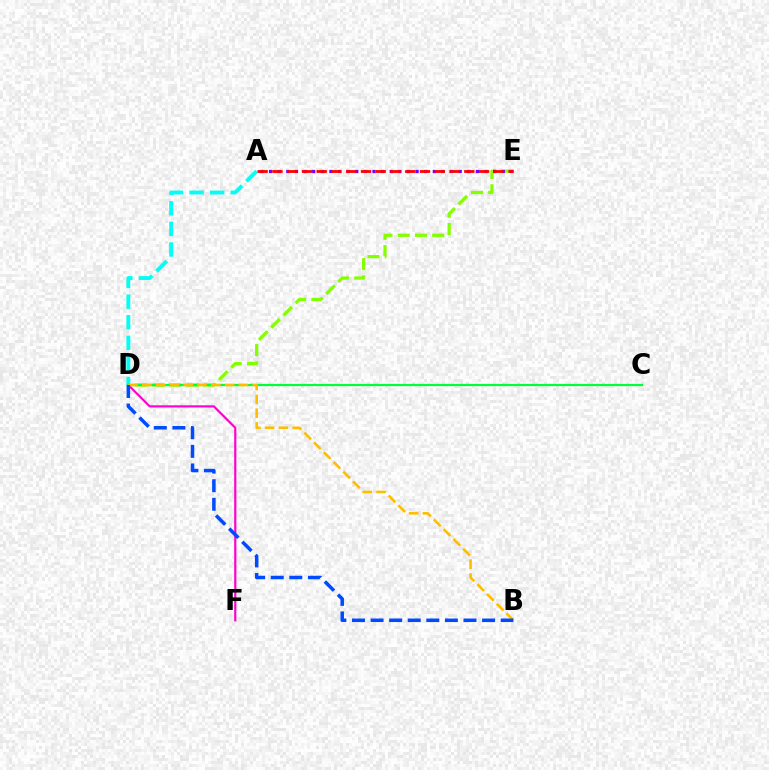{('A', 'D'): [{'color': '#00fff6', 'line_style': 'dashed', 'thickness': 2.8}], ('D', 'E'): [{'color': '#84ff00', 'line_style': 'dashed', 'thickness': 2.34}], ('A', 'E'): [{'color': '#7200ff', 'line_style': 'dotted', 'thickness': 2.34}, {'color': '#ff0000', 'line_style': 'dashed', 'thickness': 2.01}], ('D', 'F'): [{'color': '#ff00cf', 'line_style': 'solid', 'thickness': 1.57}], ('C', 'D'): [{'color': '#00ff39', 'line_style': 'solid', 'thickness': 1.59}], ('B', 'D'): [{'color': '#ffbd00', 'line_style': 'dashed', 'thickness': 1.87}, {'color': '#004bff', 'line_style': 'dashed', 'thickness': 2.52}]}